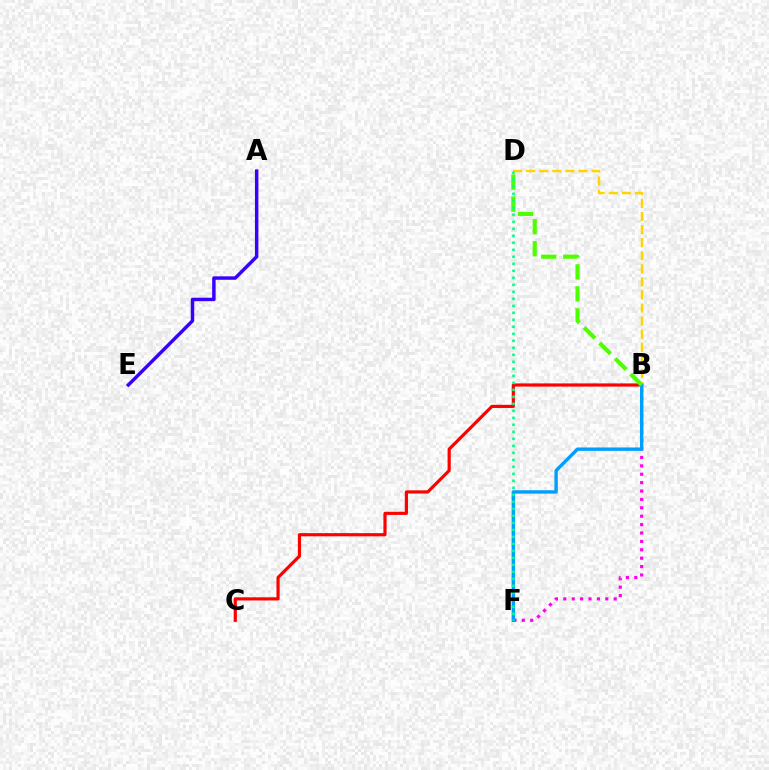{('B', 'F'): [{'color': '#ff00ed', 'line_style': 'dotted', 'thickness': 2.28}, {'color': '#009eff', 'line_style': 'solid', 'thickness': 2.45}], ('B', 'D'): [{'color': '#ffd500', 'line_style': 'dashed', 'thickness': 1.78}, {'color': '#4fff00', 'line_style': 'dashed', 'thickness': 2.99}], ('B', 'C'): [{'color': '#ff0000', 'line_style': 'solid', 'thickness': 2.29}], ('A', 'E'): [{'color': '#3700ff', 'line_style': 'solid', 'thickness': 2.48}], ('D', 'F'): [{'color': '#00ff86', 'line_style': 'dotted', 'thickness': 1.9}]}